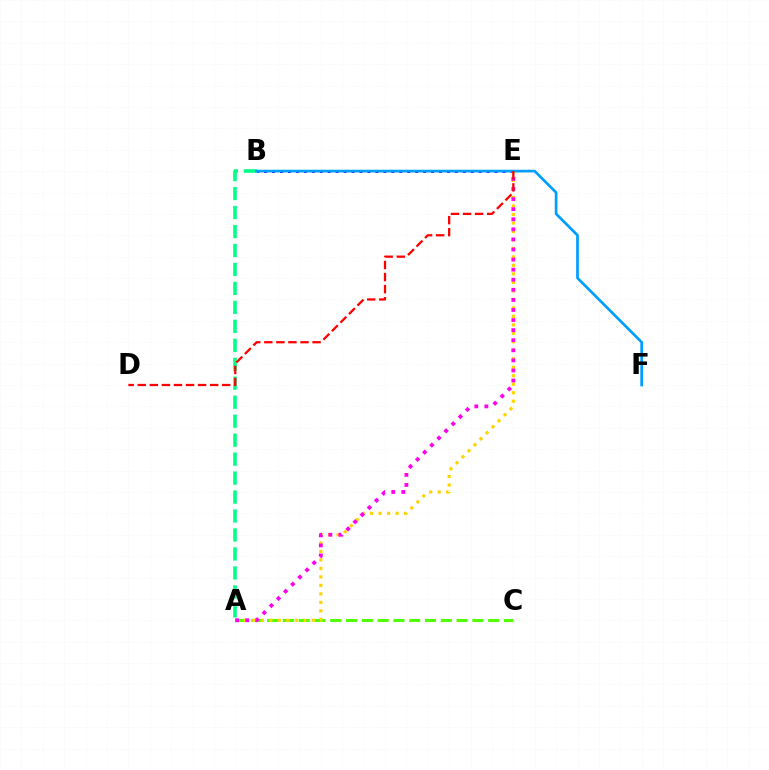{('A', 'C'): [{'color': '#4fff00', 'line_style': 'dashed', 'thickness': 2.15}], ('B', 'E'): [{'color': '#3700ff', 'line_style': 'dotted', 'thickness': 2.16}], ('A', 'B'): [{'color': '#00ff86', 'line_style': 'dashed', 'thickness': 2.58}], ('A', 'E'): [{'color': '#ffd500', 'line_style': 'dotted', 'thickness': 2.31}, {'color': '#ff00ed', 'line_style': 'dotted', 'thickness': 2.74}], ('B', 'F'): [{'color': '#009eff', 'line_style': 'solid', 'thickness': 1.95}], ('D', 'E'): [{'color': '#ff0000', 'line_style': 'dashed', 'thickness': 1.64}]}